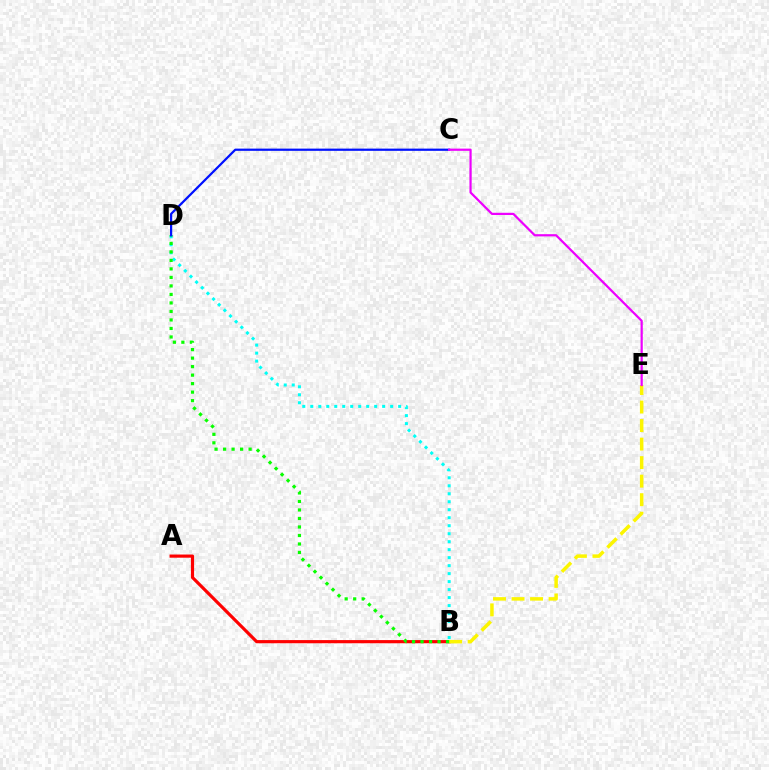{('A', 'B'): [{'color': '#ff0000', 'line_style': 'solid', 'thickness': 2.28}], ('B', 'D'): [{'color': '#00fff6', 'line_style': 'dotted', 'thickness': 2.17}, {'color': '#08ff00', 'line_style': 'dotted', 'thickness': 2.31}], ('C', 'D'): [{'color': '#0010ff', 'line_style': 'solid', 'thickness': 1.6}], ('B', 'E'): [{'color': '#fcf500', 'line_style': 'dashed', 'thickness': 2.52}], ('C', 'E'): [{'color': '#ee00ff', 'line_style': 'solid', 'thickness': 1.6}]}